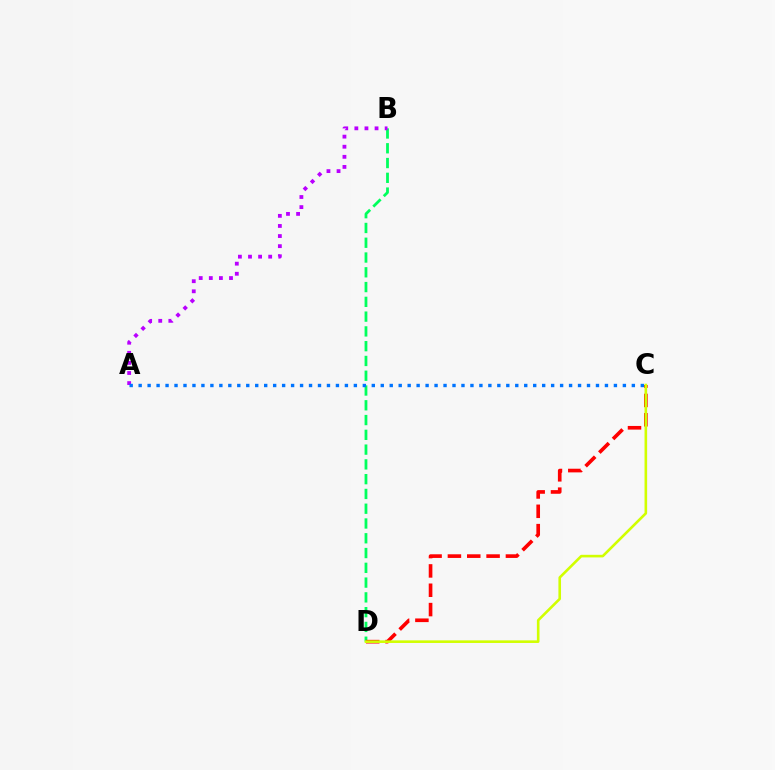{('B', 'D'): [{'color': '#00ff5c', 'line_style': 'dashed', 'thickness': 2.01}], ('C', 'D'): [{'color': '#ff0000', 'line_style': 'dashed', 'thickness': 2.63}, {'color': '#d1ff00', 'line_style': 'solid', 'thickness': 1.88}], ('A', 'B'): [{'color': '#b900ff', 'line_style': 'dotted', 'thickness': 2.74}], ('A', 'C'): [{'color': '#0074ff', 'line_style': 'dotted', 'thickness': 2.44}]}